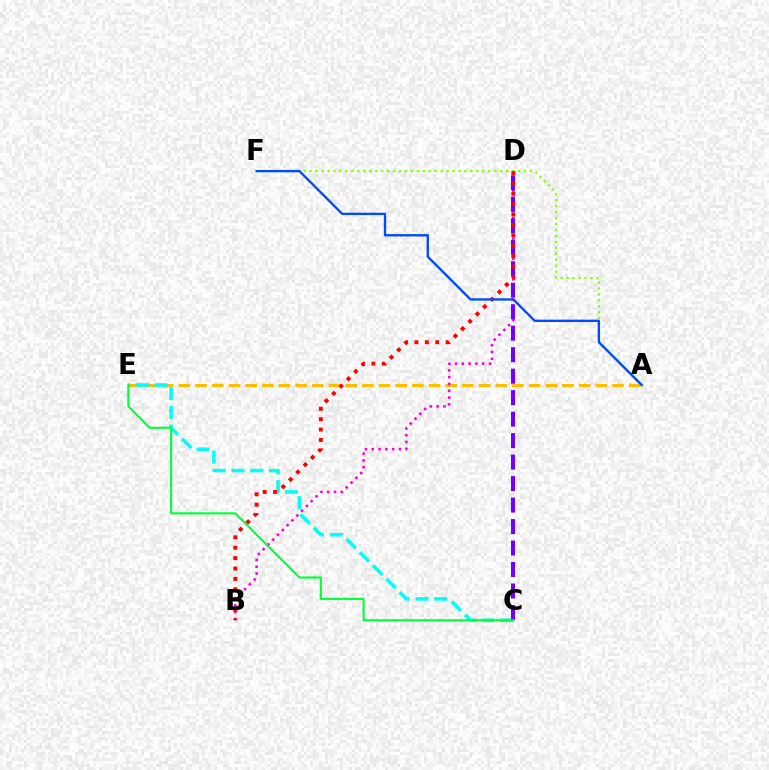{('A', 'E'): [{'color': '#ffbd00', 'line_style': 'dashed', 'thickness': 2.27}], ('C', 'E'): [{'color': '#00fff6', 'line_style': 'dashed', 'thickness': 2.55}, {'color': '#00ff39', 'line_style': 'solid', 'thickness': 1.5}], ('A', 'F'): [{'color': '#84ff00', 'line_style': 'dotted', 'thickness': 1.62}, {'color': '#004bff', 'line_style': 'solid', 'thickness': 1.69}], ('B', 'D'): [{'color': '#ff00cf', 'line_style': 'dotted', 'thickness': 1.85}, {'color': '#ff0000', 'line_style': 'dotted', 'thickness': 2.82}], ('C', 'D'): [{'color': '#7200ff', 'line_style': 'dashed', 'thickness': 2.92}]}